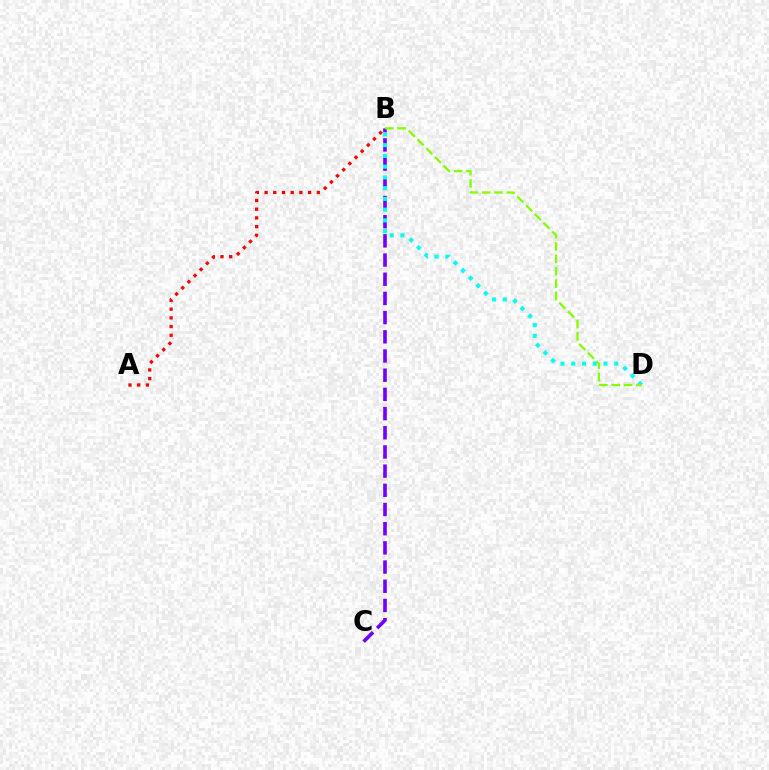{('A', 'B'): [{'color': '#ff0000', 'line_style': 'dotted', 'thickness': 2.36}], ('B', 'C'): [{'color': '#7200ff', 'line_style': 'dashed', 'thickness': 2.61}], ('B', 'D'): [{'color': '#00fff6', 'line_style': 'dotted', 'thickness': 2.92}, {'color': '#84ff00', 'line_style': 'dashed', 'thickness': 1.68}]}